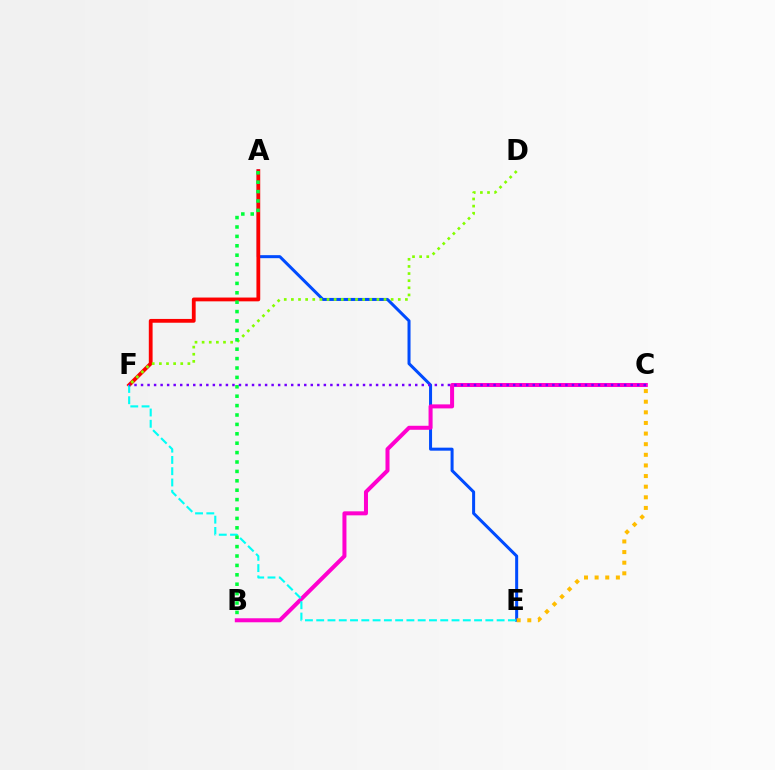{('A', 'E'): [{'color': '#004bff', 'line_style': 'solid', 'thickness': 2.17}], ('C', 'E'): [{'color': '#ffbd00', 'line_style': 'dotted', 'thickness': 2.89}], ('A', 'F'): [{'color': '#ff0000', 'line_style': 'solid', 'thickness': 2.73}], ('B', 'C'): [{'color': '#ff00cf', 'line_style': 'solid', 'thickness': 2.89}], ('D', 'F'): [{'color': '#84ff00', 'line_style': 'dotted', 'thickness': 1.94}], ('E', 'F'): [{'color': '#00fff6', 'line_style': 'dashed', 'thickness': 1.53}], ('A', 'B'): [{'color': '#00ff39', 'line_style': 'dotted', 'thickness': 2.55}], ('C', 'F'): [{'color': '#7200ff', 'line_style': 'dotted', 'thickness': 1.77}]}